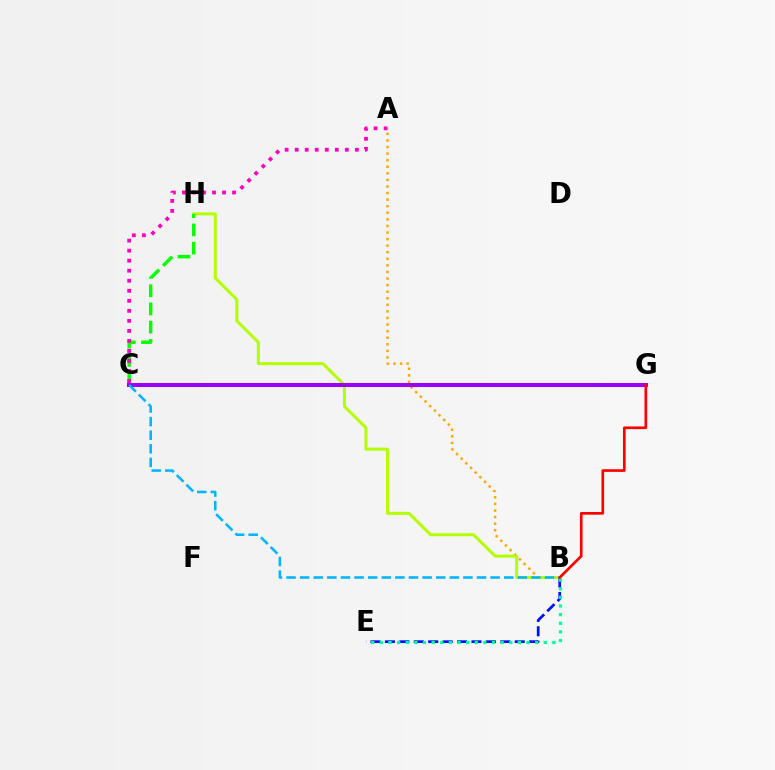{('A', 'B'): [{'color': '#ffa500', 'line_style': 'dotted', 'thickness': 1.79}], ('B', 'E'): [{'color': '#0010ff', 'line_style': 'dashed', 'thickness': 1.96}, {'color': '#00ff9d', 'line_style': 'dotted', 'thickness': 2.34}], ('B', 'H'): [{'color': '#b3ff00', 'line_style': 'solid', 'thickness': 2.17}], ('C', 'H'): [{'color': '#08ff00', 'line_style': 'dashed', 'thickness': 2.48}], ('C', 'G'): [{'color': '#9b00ff', 'line_style': 'solid', 'thickness': 2.91}], ('B', 'C'): [{'color': '#00b5ff', 'line_style': 'dashed', 'thickness': 1.85}], ('B', 'G'): [{'color': '#ff0000', 'line_style': 'solid', 'thickness': 1.92}], ('A', 'C'): [{'color': '#ff00bd', 'line_style': 'dotted', 'thickness': 2.73}]}